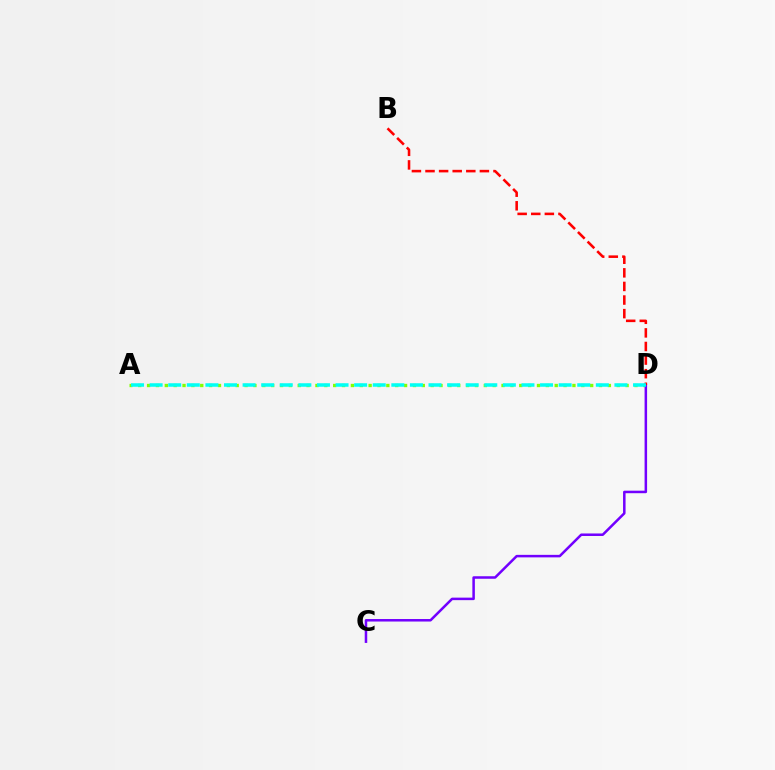{('A', 'D'): [{'color': '#84ff00', 'line_style': 'dotted', 'thickness': 2.41}, {'color': '#00fff6', 'line_style': 'dashed', 'thickness': 2.53}], ('C', 'D'): [{'color': '#7200ff', 'line_style': 'solid', 'thickness': 1.81}], ('B', 'D'): [{'color': '#ff0000', 'line_style': 'dashed', 'thickness': 1.85}]}